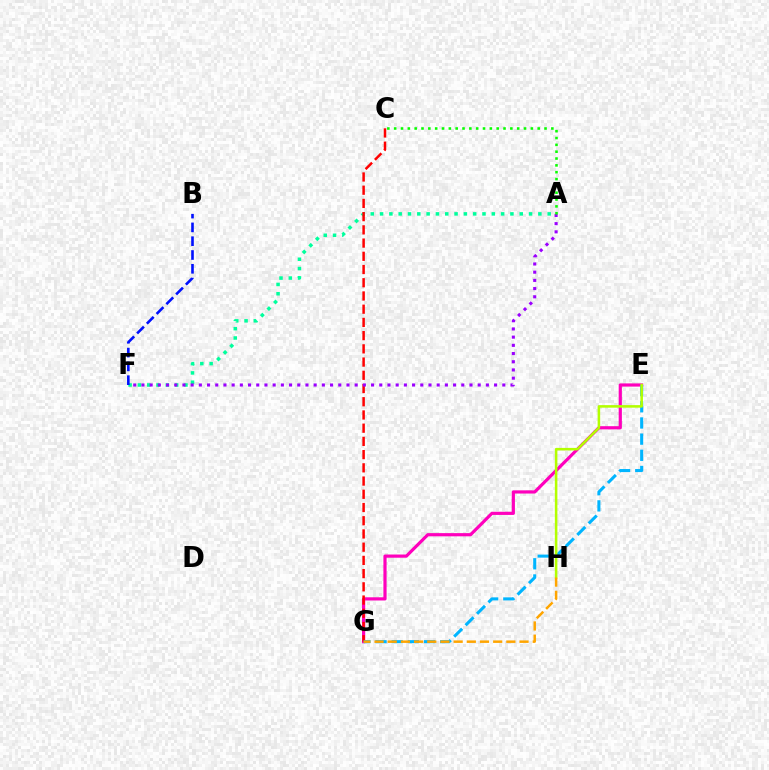{('A', 'F'): [{'color': '#00ff9d', 'line_style': 'dotted', 'thickness': 2.53}, {'color': '#9b00ff', 'line_style': 'dotted', 'thickness': 2.23}], ('E', 'G'): [{'color': '#ff00bd', 'line_style': 'solid', 'thickness': 2.3}, {'color': '#00b5ff', 'line_style': 'dashed', 'thickness': 2.2}], ('C', 'G'): [{'color': '#ff0000', 'line_style': 'dashed', 'thickness': 1.8}], ('E', 'H'): [{'color': '#b3ff00', 'line_style': 'solid', 'thickness': 1.83}], ('B', 'F'): [{'color': '#0010ff', 'line_style': 'dashed', 'thickness': 1.87}], ('G', 'H'): [{'color': '#ffa500', 'line_style': 'dashed', 'thickness': 1.79}], ('A', 'C'): [{'color': '#08ff00', 'line_style': 'dotted', 'thickness': 1.86}]}